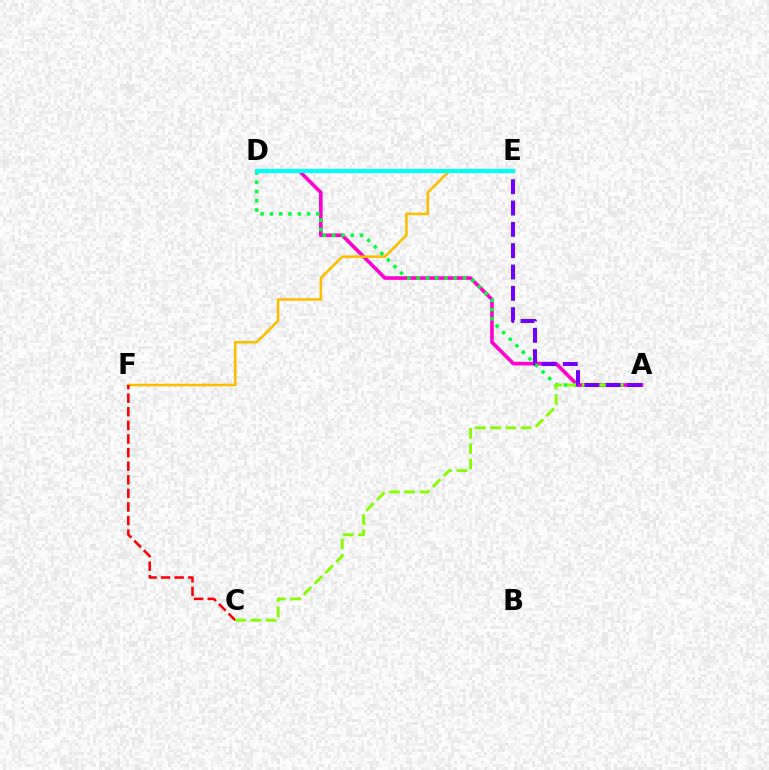{('D', 'E'): [{'color': '#004bff', 'line_style': 'dashed', 'thickness': 2.12}, {'color': '#00fff6', 'line_style': 'solid', 'thickness': 2.98}], ('A', 'D'): [{'color': '#ff00cf', 'line_style': 'solid', 'thickness': 2.6}, {'color': '#00ff39', 'line_style': 'dotted', 'thickness': 2.52}], ('E', 'F'): [{'color': '#ffbd00', 'line_style': 'solid', 'thickness': 1.85}], ('C', 'F'): [{'color': '#ff0000', 'line_style': 'dashed', 'thickness': 1.85}], ('A', 'C'): [{'color': '#84ff00', 'line_style': 'dashed', 'thickness': 2.08}], ('A', 'E'): [{'color': '#7200ff', 'line_style': 'dashed', 'thickness': 2.9}]}